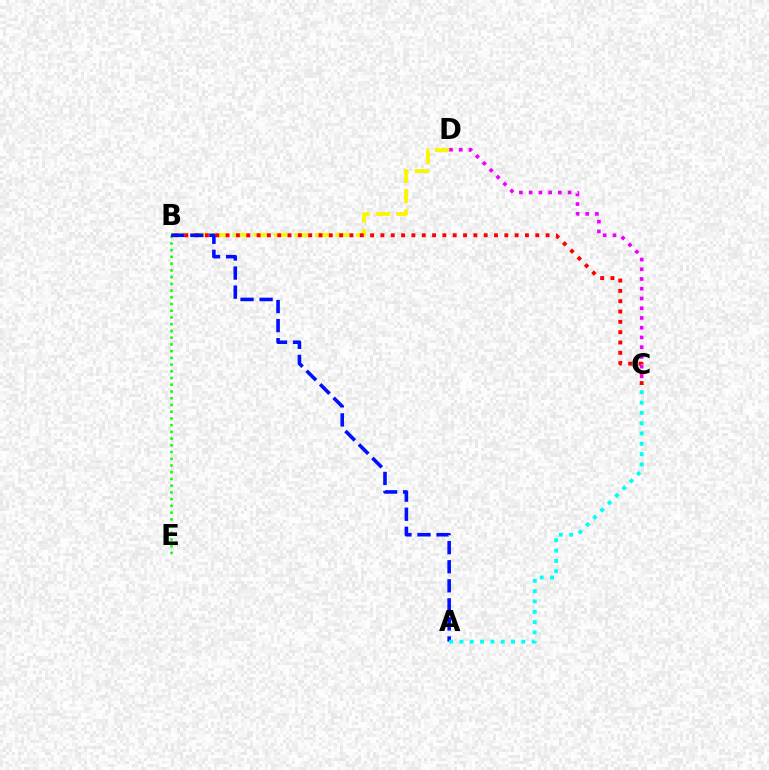{('B', 'D'): [{'color': '#fcf500', 'line_style': 'dashed', 'thickness': 2.78}], ('C', 'D'): [{'color': '#ee00ff', 'line_style': 'dotted', 'thickness': 2.65}], ('B', 'C'): [{'color': '#ff0000', 'line_style': 'dotted', 'thickness': 2.8}], ('B', 'E'): [{'color': '#08ff00', 'line_style': 'dotted', 'thickness': 1.83}], ('A', 'B'): [{'color': '#0010ff', 'line_style': 'dashed', 'thickness': 2.59}], ('A', 'C'): [{'color': '#00fff6', 'line_style': 'dotted', 'thickness': 2.8}]}